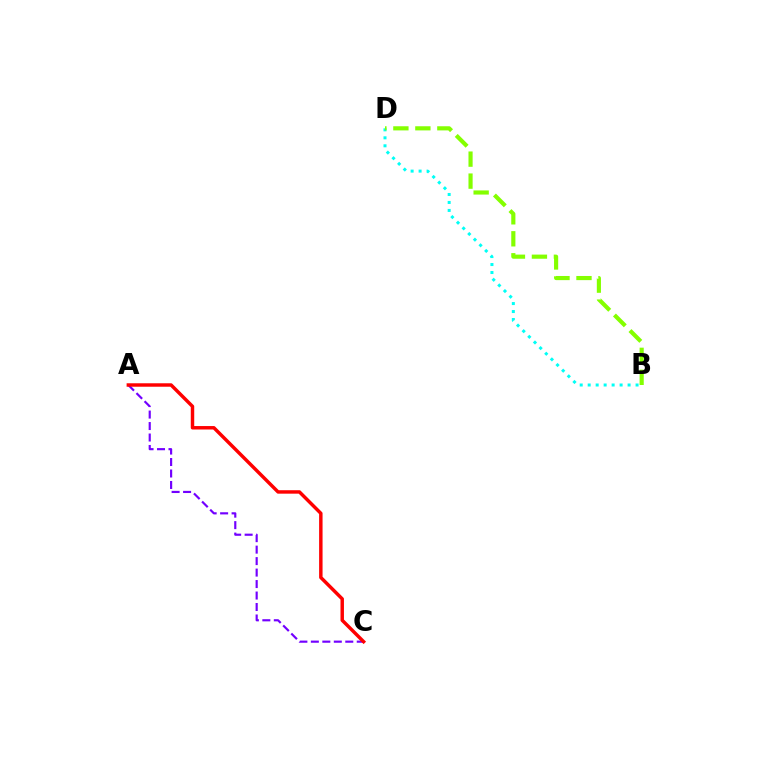{('B', 'D'): [{'color': '#00fff6', 'line_style': 'dotted', 'thickness': 2.17}, {'color': '#84ff00', 'line_style': 'dashed', 'thickness': 2.99}], ('A', 'C'): [{'color': '#7200ff', 'line_style': 'dashed', 'thickness': 1.56}, {'color': '#ff0000', 'line_style': 'solid', 'thickness': 2.48}]}